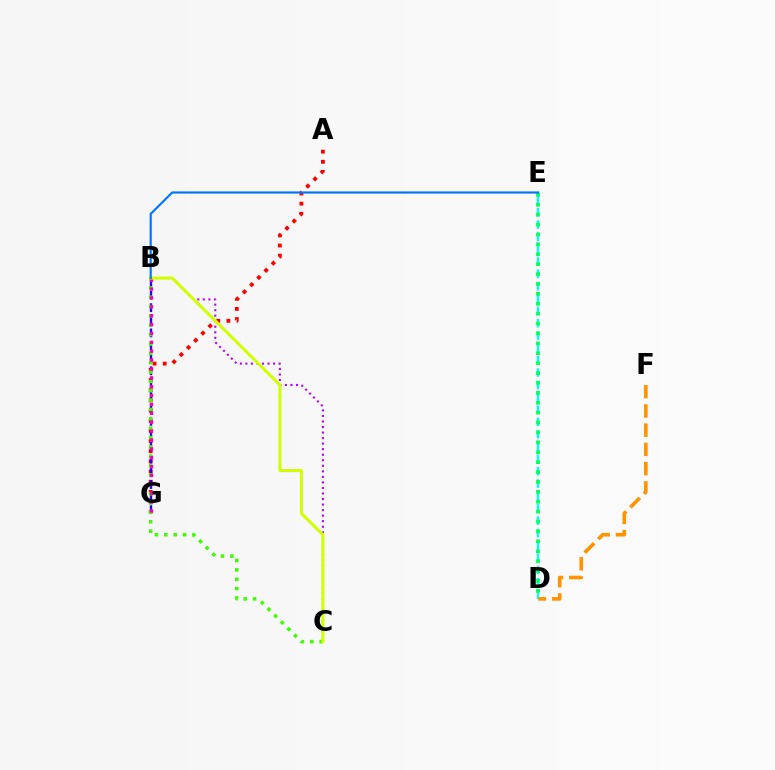{('D', 'E'): [{'color': '#00fff6', 'line_style': 'dashed', 'thickness': 1.68}, {'color': '#00ff5c', 'line_style': 'dotted', 'thickness': 2.69}], ('A', 'G'): [{'color': '#ff0000', 'line_style': 'dotted', 'thickness': 2.76}], ('B', 'G'): [{'color': '#2500ff', 'line_style': 'dashed', 'thickness': 1.72}, {'color': '#ff00ac', 'line_style': 'dotted', 'thickness': 2.41}], ('B', 'C'): [{'color': '#b900ff', 'line_style': 'dotted', 'thickness': 1.5}, {'color': '#3dff00', 'line_style': 'dotted', 'thickness': 2.54}, {'color': '#d1ff00', 'line_style': 'solid', 'thickness': 2.17}], ('D', 'F'): [{'color': '#ff9400', 'line_style': 'dashed', 'thickness': 2.61}], ('B', 'E'): [{'color': '#0074ff', 'line_style': 'solid', 'thickness': 1.54}]}